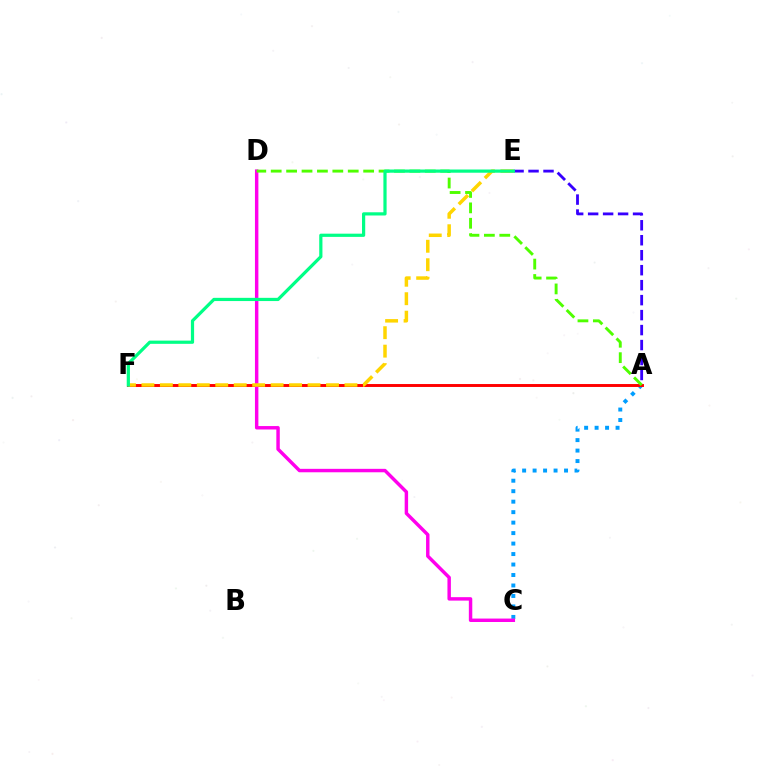{('A', 'E'): [{'color': '#3700ff', 'line_style': 'dashed', 'thickness': 2.03}], ('A', 'C'): [{'color': '#009eff', 'line_style': 'dotted', 'thickness': 2.85}], ('A', 'F'): [{'color': '#ff0000', 'line_style': 'solid', 'thickness': 2.11}], ('C', 'D'): [{'color': '#ff00ed', 'line_style': 'solid', 'thickness': 2.48}], ('A', 'D'): [{'color': '#4fff00', 'line_style': 'dashed', 'thickness': 2.09}], ('E', 'F'): [{'color': '#ffd500', 'line_style': 'dashed', 'thickness': 2.51}, {'color': '#00ff86', 'line_style': 'solid', 'thickness': 2.31}]}